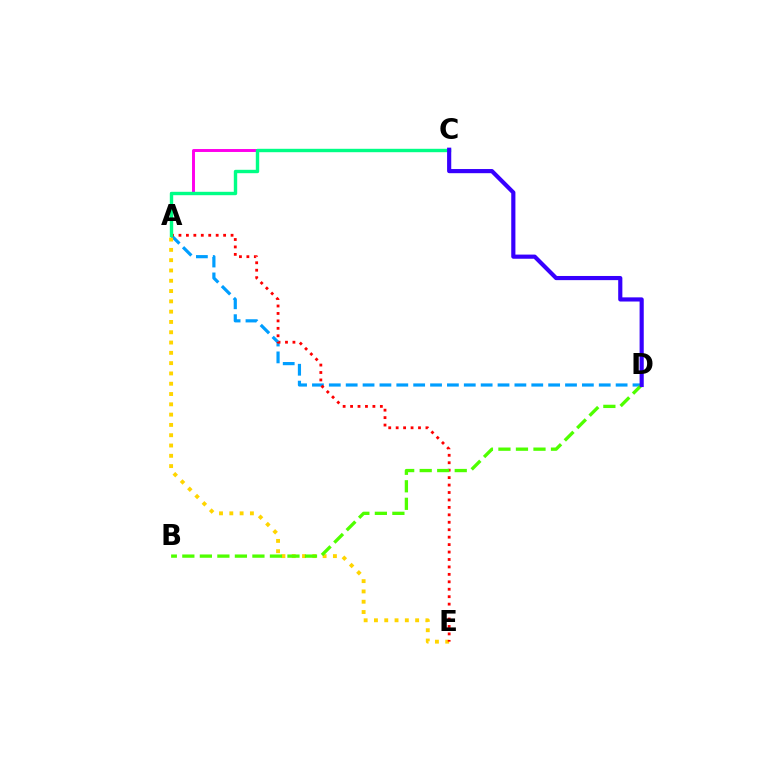{('A', 'D'): [{'color': '#009eff', 'line_style': 'dashed', 'thickness': 2.29}], ('A', 'E'): [{'color': '#ffd500', 'line_style': 'dotted', 'thickness': 2.8}, {'color': '#ff0000', 'line_style': 'dotted', 'thickness': 2.02}], ('B', 'D'): [{'color': '#4fff00', 'line_style': 'dashed', 'thickness': 2.38}], ('A', 'C'): [{'color': '#ff00ed', 'line_style': 'solid', 'thickness': 2.12}, {'color': '#00ff86', 'line_style': 'solid', 'thickness': 2.45}], ('C', 'D'): [{'color': '#3700ff', 'line_style': 'solid', 'thickness': 2.99}]}